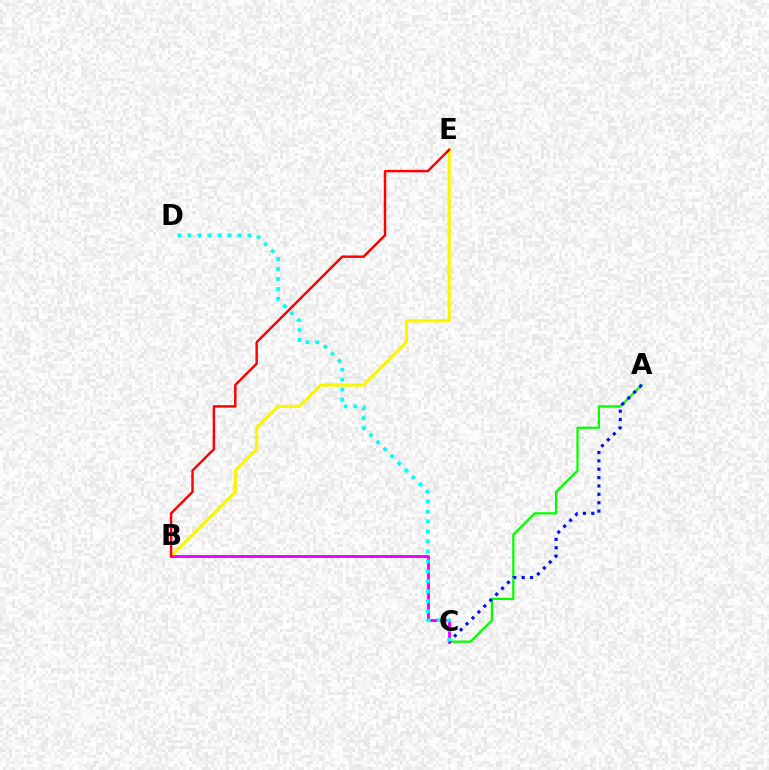{('B', 'E'): [{'color': '#fcf500', 'line_style': 'solid', 'thickness': 2.26}, {'color': '#ff0000', 'line_style': 'solid', 'thickness': 1.75}], ('A', 'C'): [{'color': '#08ff00', 'line_style': 'solid', 'thickness': 1.64}, {'color': '#0010ff', 'line_style': 'dotted', 'thickness': 2.27}], ('B', 'C'): [{'color': '#ee00ff', 'line_style': 'solid', 'thickness': 2.08}], ('C', 'D'): [{'color': '#00fff6', 'line_style': 'dotted', 'thickness': 2.71}]}